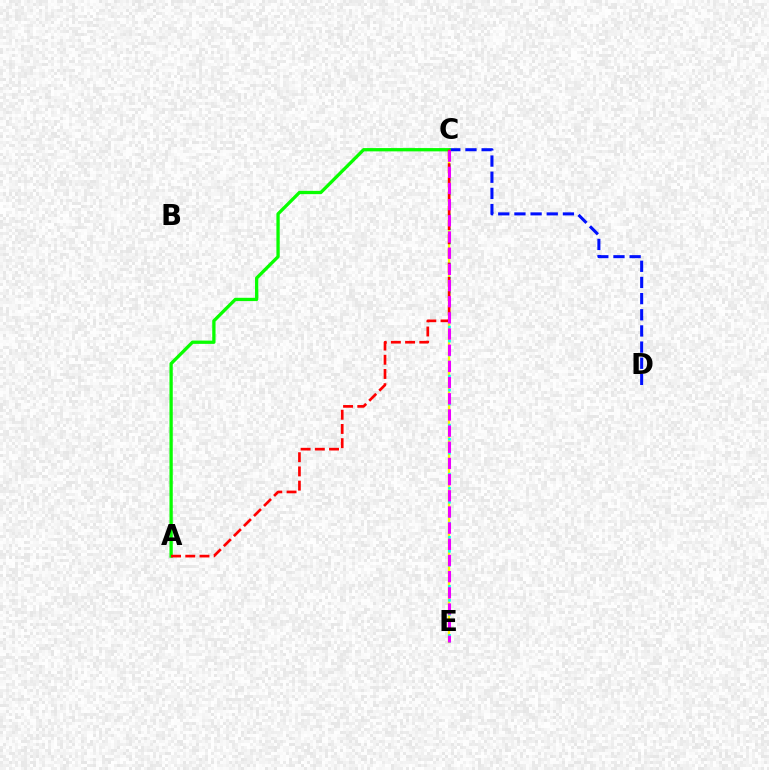{('C', 'E'): [{'color': '#fcf500', 'line_style': 'solid', 'thickness': 1.68}, {'color': '#00fff6', 'line_style': 'dotted', 'thickness': 1.9}, {'color': '#ee00ff', 'line_style': 'dashed', 'thickness': 2.2}], ('C', 'D'): [{'color': '#0010ff', 'line_style': 'dashed', 'thickness': 2.2}], ('A', 'C'): [{'color': '#08ff00', 'line_style': 'solid', 'thickness': 2.37}, {'color': '#ff0000', 'line_style': 'dashed', 'thickness': 1.93}]}